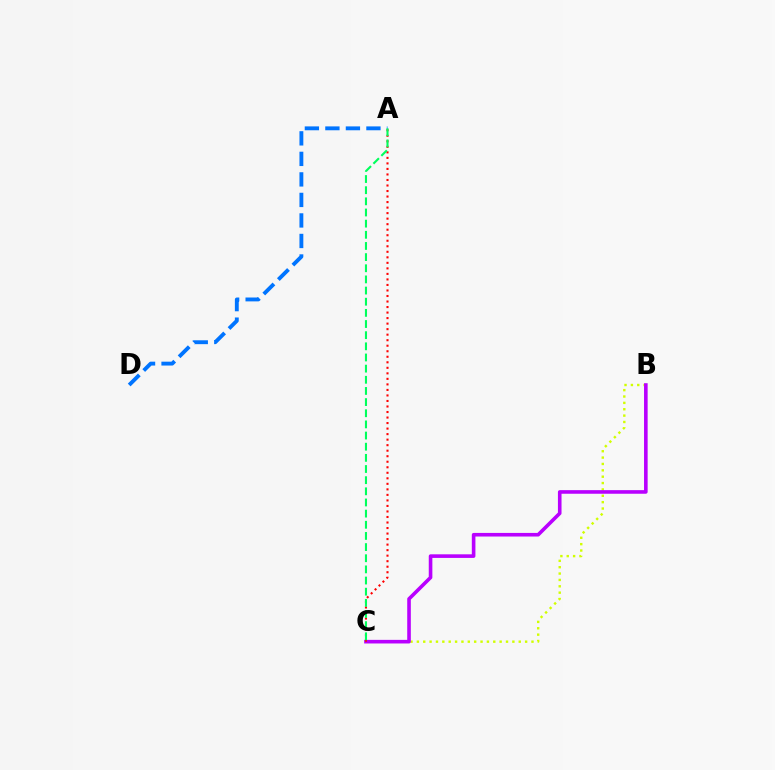{('B', 'C'): [{'color': '#d1ff00', 'line_style': 'dotted', 'thickness': 1.73}, {'color': '#b900ff', 'line_style': 'solid', 'thickness': 2.59}], ('A', 'D'): [{'color': '#0074ff', 'line_style': 'dashed', 'thickness': 2.79}], ('A', 'C'): [{'color': '#ff0000', 'line_style': 'dotted', 'thickness': 1.5}, {'color': '#00ff5c', 'line_style': 'dashed', 'thickness': 1.52}]}